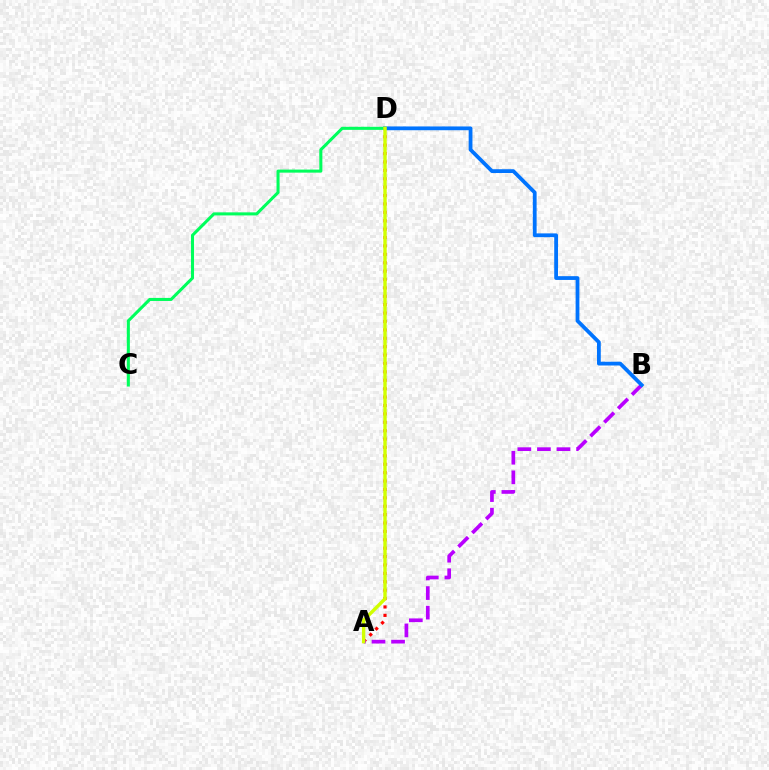{('A', 'D'): [{'color': '#ff0000', 'line_style': 'dotted', 'thickness': 2.28}, {'color': '#d1ff00', 'line_style': 'solid', 'thickness': 2.44}], ('A', 'B'): [{'color': '#b900ff', 'line_style': 'dashed', 'thickness': 2.66}], ('B', 'D'): [{'color': '#0074ff', 'line_style': 'solid', 'thickness': 2.72}], ('C', 'D'): [{'color': '#00ff5c', 'line_style': 'solid', 'thickness': 2.2}]}